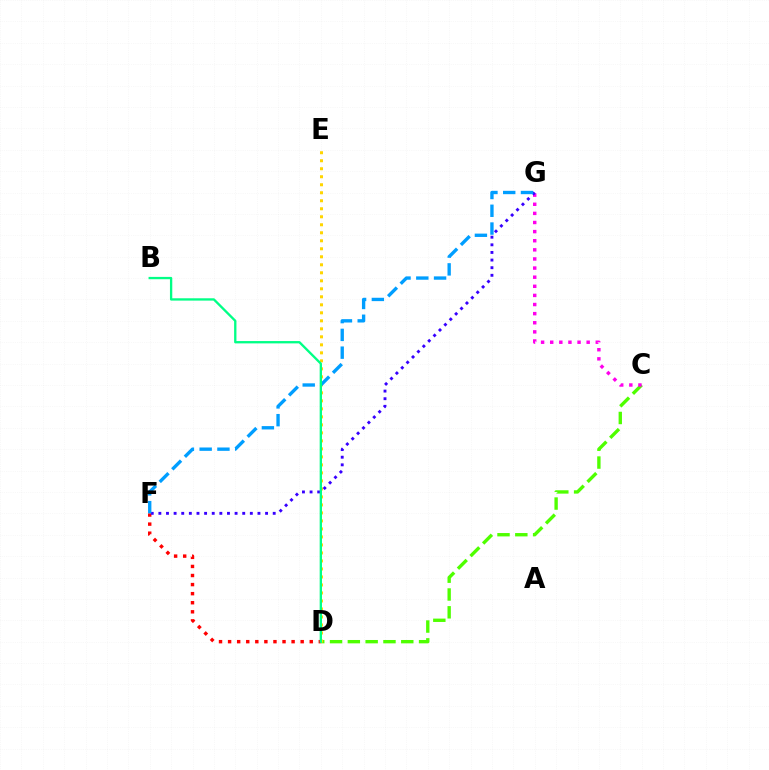{('C', 'D'): [{'color': '#4fff00', 'line_style': 'dashed', 'thickness': 2.42}], ('D', 'E'): [{'color': '#ffd500', 'line_style': 'dotted', 'thickness': 2.17}], ('C', 'G'): [{'color': '#ff00ed', 'line_style': 'dotted', 'thickness': 2.48}], ('D', 'F'): [{'color': '#ff0000', 'line_style': 'dotted', 'thickness': 2.46}], ('F', 'G'): [{'color': '#3700ff', 'line_style': 'dotted', 'thickness': 2.07}, {'color': '#009eff', 'line_style': 'dashed', 'thickness': 2.41}], ('B', 'D'): [{'color': '#00ff86', 'line_style': 'solid', 'thickness': 1.67}]}